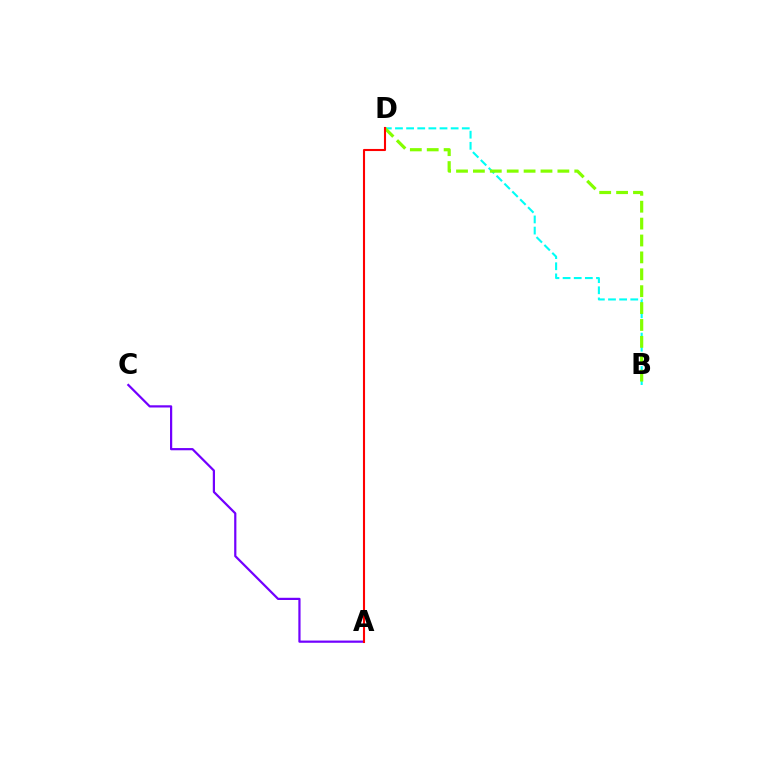{('A', 'C'): [{'color': '#7200ff', 'line_style': 'solid', 'thickness': 1.59}], ('B', 'D'): [{'color': '#00fff6', 'line_style': 'dashed', 'thickness': 1.51}, {'color': '#84ff00', 'line_style': 'dashed', 'thickness': 2.29}], ('A', 'D'): [{'color': '#ff0000', 'line_style': 'solid', 'thickness': 1.51}]}